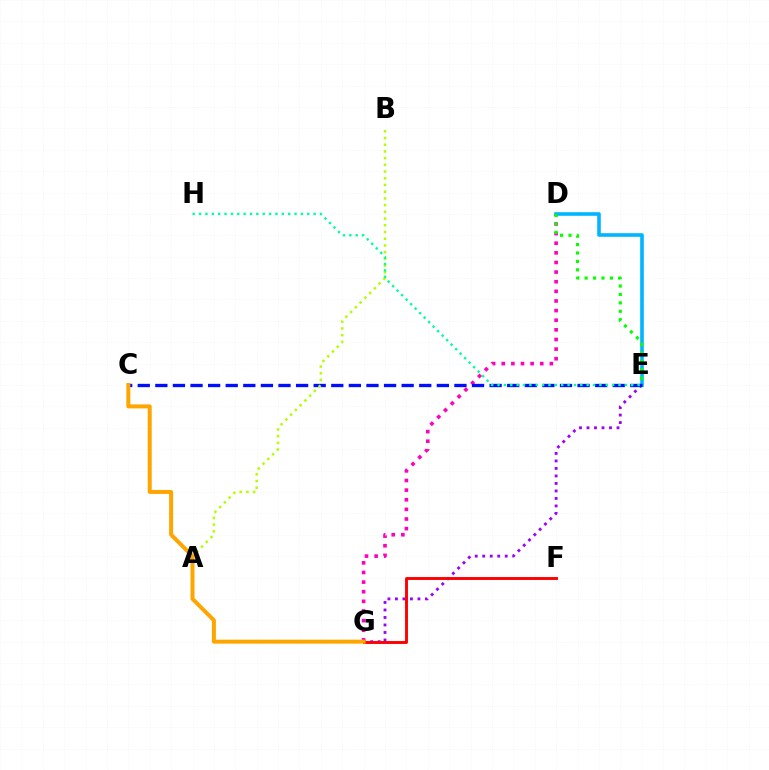{('E', 'G'): [{'color': '#9b00ff', 'line_style': 'dotted', 'thickness': 2.04}], ('D', 'G'): [{'color': '#ff00bd', 'line_style': 'dotted', 'thickness': 2.62}], ('D', 'E'): [{'color': '#00b5ff', 'line_style': 'solid', 'thickness': 2.6}, {'color': '#08ff00', 'line_style': 'dotted', 'thickness': 2.29}], ('C', 'E'): [{'color': '#0010ff', 'line_style': 'dashed', 'thickness': 2.39}], ('A', 'B'): [{'color': '#b3ff00', 'line_style': 'dotted', 'thickness': 1.82}], ('F', 'G'): [{'color': '#ff0000', 'line_style': 'solid', 'thickness': 2.09}], ('E', 'H'): [{'color': '#00ff9d', 'line_style': 'dotted', 'thickness': 1.73}], ('C', 'G'): [{'color': '#ffa500', 'line_style': 'solid', 'thickness': 2.87}]}